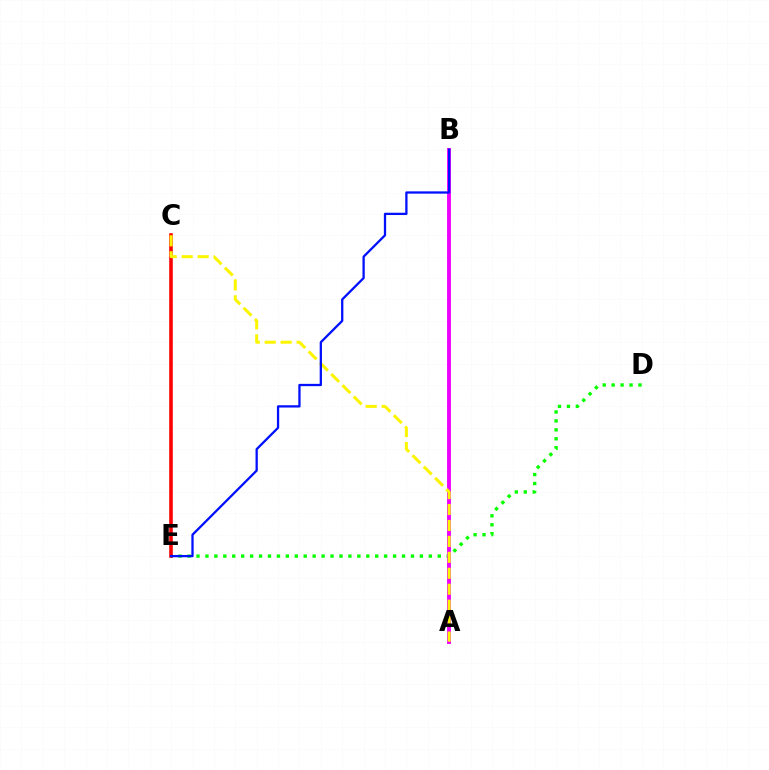{('D', 'E'): [{'color': '#08ff00', 'line_style': 'dotted', 'thickness': 2.43}], ('A', 'B'): [{'color': '#ee00ff', 'line_style': 'solid', 'thickness': 2.8}], ('C', 'E'): [{'color': '#00fff6', 'line_style': 'dashed', 'thickness': 1.58}, {'color': '#ff0000', 'line_style': 'solid', 'thickness': 2.57}], ('A', 'C'): [{'color': '#fcf500', 'line_style': 'dashed', 'thickness': 2.17}], ('B', 'E'): [{'color': '#0010ff', 'line_style': 'solid', 'thickness': 1.64}]}